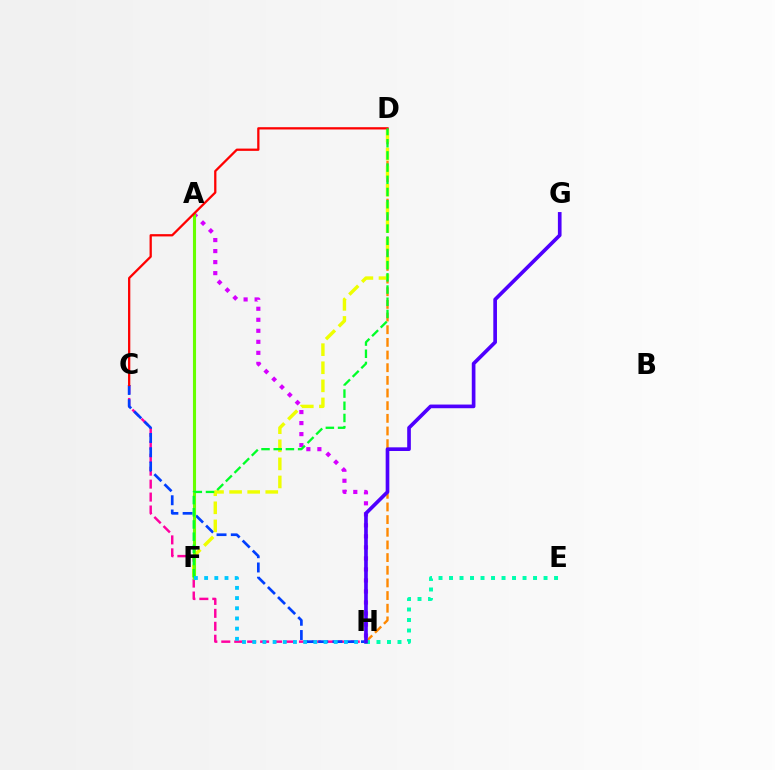{('C', 'H'): [{'color': '#ff00a0', 'line_style': 'dashed', 'thickness': 1.76}, {'color': '#003fff', 'line_style': 'dashed', 'thickness': 1.93}], ('A', 'H'): [{'color': '#d600ff', 'line_style': 'dotted', 'thickness': 2.99}], ('D', 'H'): [{'color': '#ff8800', 'line_style': 'dashed', 'thickness': 1.72}], ('D', 'F'): [{'color': '#eeff00', 'line_style': 'dashed', 'thickness': 2.46}, {'color': '#00ff27', 'line_style': 'dashed', 'thickness': 1.66}], ('A', 'F'): [{'color': '#66ff00', 'line_style': 'solid', 'thickness': 2.22}], ('C', 'D'): [{'color': '#ff0000', 'line_style': 'solid', 'thickness': 1.64}], ('E', 'H'): [{'color': '#00ffaf', 'line_style': 'dotted', 'thickness': 2.85}], ('F', 'H'): [{'color': '#00c7ff', 'line_style': 'dotted', 'thickness': 2.77}], ('G', 'H'): [{'color': '#4f00ff', 'line_style': 'solid', 'thickness': 2.64}]}